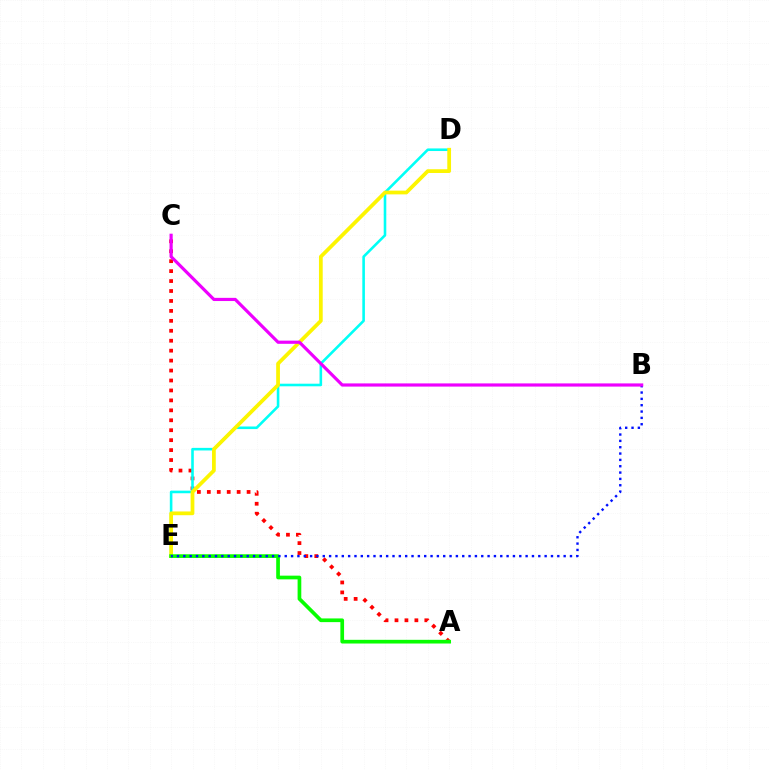{('A', 'C'): [{'color': '#ff0000', 'line_style': 'dotted', 'thickness': 2.7}], ('D', 'E'): [{'color': '#00fff6', 'line_style': 'solid', 'thickness': 1.87}, {'color': '#fcf500', 'line_style': 'solid', 'thickness': 2.7}], ('A', 'E'): [{'color': '#08ff00', 'line_style': 'solid', 'thickness': 2.66}], ('B', 'E'): [{'color': '#0010ff', 'line_style': 'dotted', 'thickness': 1.72}], ('B', 'C'): [{'color': '#ee00ff', 'line_style': 'solid', 'thickness': 2.29}]}